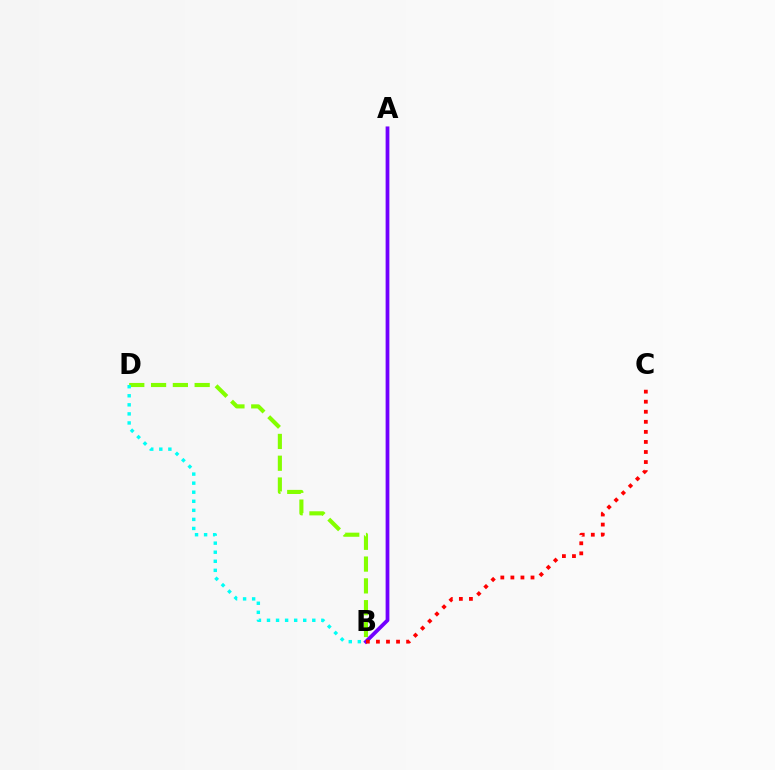{('A', 'B'): [{'color': '#7200ff', 'line_style': 'solid', 'thickness': 2.71}], ('B', 'D'): [{'color': '#84ff00', 'line_style': 'dashed', 'thickness': 2.96}, {'color': '#00fff6', 'line_style': 'dotted', 'thickness': 2.46}], ('B', 'C'): [{'color': '#ff0000', 'line_style': 'dotted', 'thickness': 2.73}]}